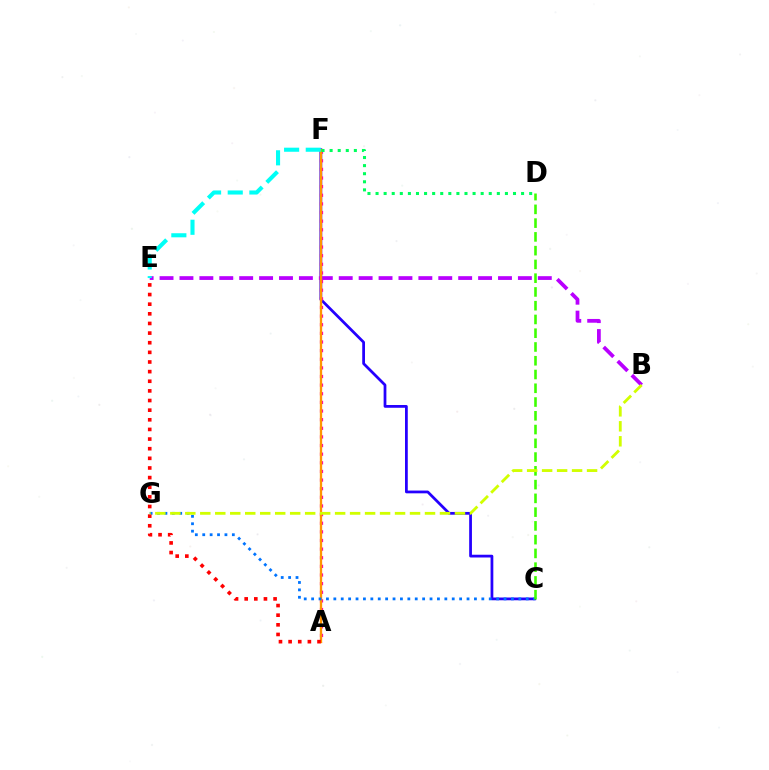{('C', 'F'): [{'color': '#2500ff', 'line_style': 'solid', 'thickness': 1.99}], ('A', 'F'): [{'color': '#ff00ac', 'line_style': 'dotted', 'thickness': 2.34}, {'color': '#ff9400', 'line_style': 'solid', 'thickness': 1.66}], ('B', 'E'): [{'color': '#b900ff', 'line_style': 'dashed', 'thickness': 2.7}], ('C', 'G'): [{'color': '#0074ff', 'line_style': 'dotted', 'thickness': 2.01}], ('A', 'E'): [{'color': '#ff0000', 'line_style': 'dotted', 'thickness': 2.62}], ('E', 'F'): [{'color': '#00fff6', 'line_style': 'dashed', 'thickness': 2.94}], ('C', 'D'): [{'color': '#3dff00', 'line_style': 'dashed', 'thickness': 1.87}], ('D', 'F'): [{'color': '#00ff5c', 'line_style': 'dotted', 'thickness': 2.2}], ('B', 'G'): [{'color': '#d1ff00', 'line_style': 'dashed', 'thickness': 2.04}]}